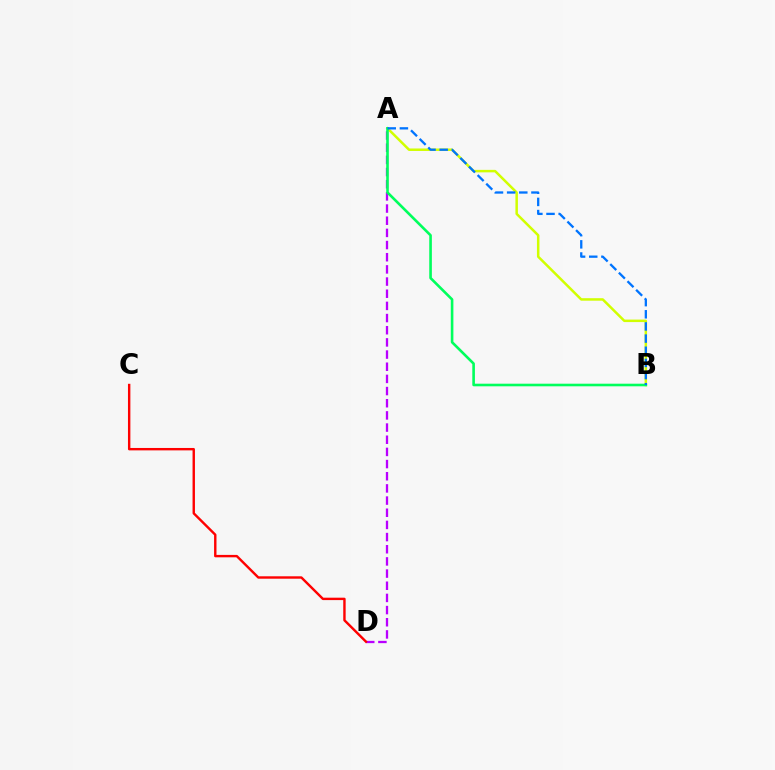{('A', 'D'): [{'color': '#b900ff', 'line_style': 'dashed', 'thickness': 1.65}], ('A', 'B'): [{'color': '#d1ff00', 'line_style': 'solid', 'thickness': 1.8}, {'color': '#00ff5c', 'line_style': 'solid', 'thickness': 1.88}, {'color': '#0074ff', 'line_style': 'dashed', 'thickness': 1.65}], ('C', 'D'): [{'color': '#ff0000', 'line_style': 'solid', 'thickness': 1.73}]}